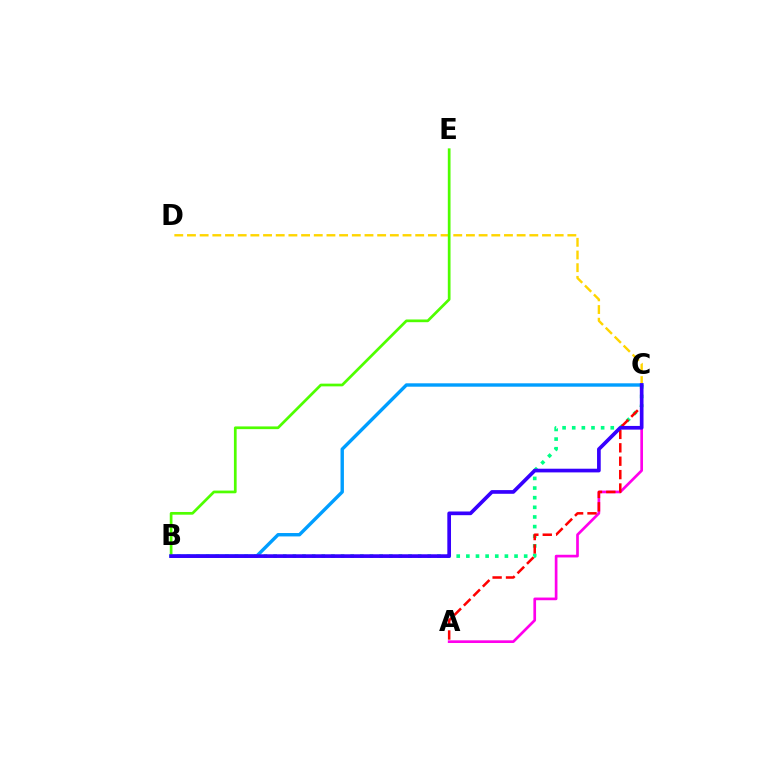{('A', 'C'): [{'color': '#ff00ed', 'line_style': 'solid', 'thickness': 1.93}, {'color': '#ff0000', 'line_style': 'dashed', 'thickness': 1.82}], ('B', 'C'): [{'color': '#00ff86', 'line_style': 'dotted', 'thickness': 2.62}, {'color': '#009eff', 'line_style': 'solid', 'thickness': 2.45}, {'color': '#3700ff', 'line_style': 'solid', 'thickness': 2.65}], ('C', 'D'): [{'color': '#ffd500', 'line_style': 'dashed', 'thickness': 1.72}], ('B', 'E'): [{'color': '#4fff00', 'line_style': 'solid', 'thickness': 1.96}]}